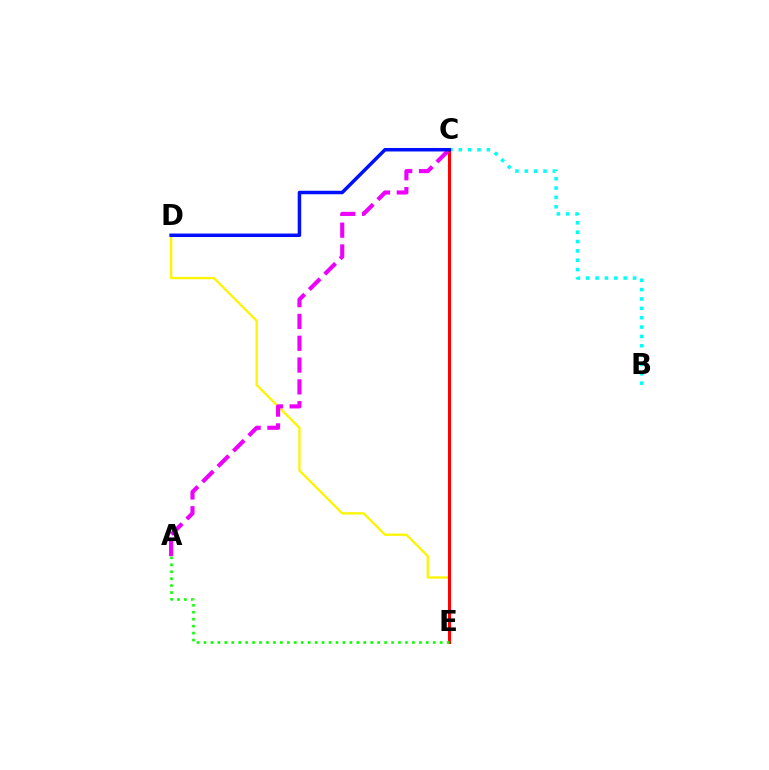{('B', 'C'): [{'color': '#00fff6', 'line_style': 'dotted', 'thickness': 2.54}], ('D', 'E'): [{'color': '#fcf500', 'line_style': 'solid', 'thickness': 1.66}], ('C', 'E'): [{'color': '#ff0000', 'line_style': 'solid', 'thickness': 2.21}], ('A', 'C'): [{'color': '#ee00ff', 'line_style': 'dashed', 'thickness': 2.96}], ('A', 'E'): [{'color': '#08ff00', 'line_style': 'dotted', 'thickness': 1.89}], ('C', 'D'): [{'color': '#0010ff', 'line_style': 'solid', 'thickness': 2.52}]}